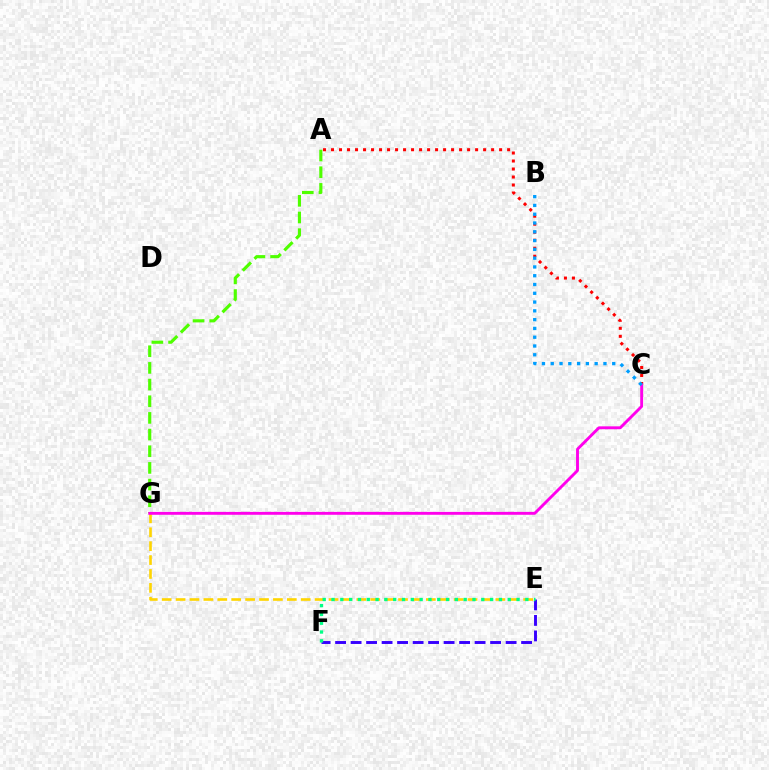{('E', 'G'): [{'color': '#ffd500', 'line_style': 'dashed', 'thickness': 1.89}], ('A', 'C'): [{'color': '#ff0000', 'line_style': 'dotted', 'thickness': 2.17}], ('E', 'F'): [{'color': '#3700ff', 'line_style': 'dashed', 'thickness': 2.11}, {'color': '#00ff86', 'line_style': 'dotted', 'thickness': 2.39}], ('A', 'G'): [{'color': '#4fff00', 'line_style': 'dashed', 'thickness': 2.26}], ('C', 'G'): [{'color': '#ff00ed', 'line_style': 'solid', 'thickness': 2.08}], ('B', 'C'): [{'color': '#009eff', 'line_style': 'dotted', 'thickness': 2.39}]}